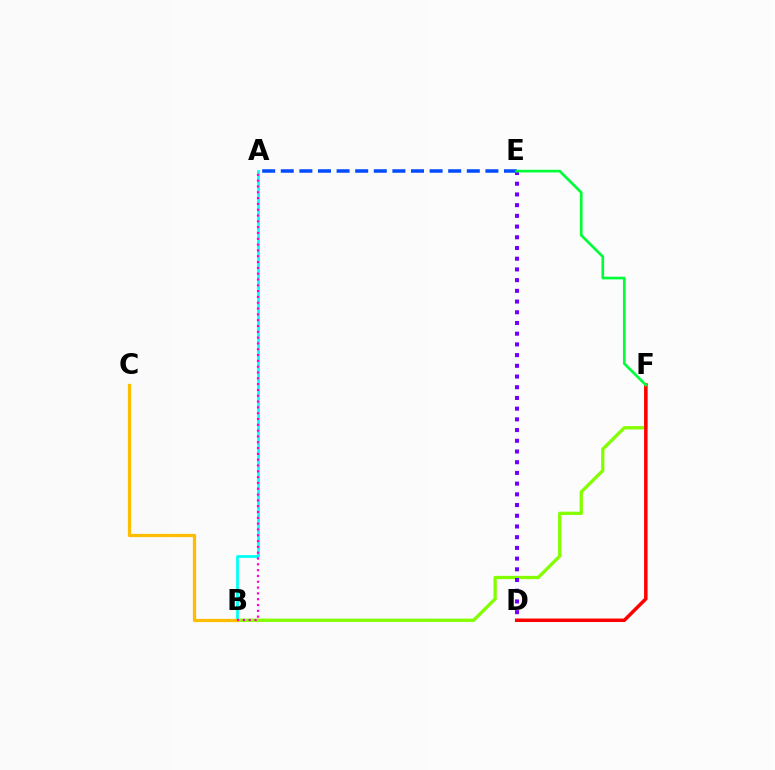{('B', 'F'): [{'color': '#84ff00', 'line_style': 'solid', 'thickness': 2.38}], ('D', 'F'): [{'color': '#ff0000', 'line_style': 'solid', 'thickness': 2.51}], ('A', 'E'): [{'color': '#004bff', 'line_style': 'dashed', 'thickness': 2.53}], ('A', 'B'): [{'color': '#00fff6', 'line_style': 'solid', 'thickness': 1.98}, {'color': '#ff00cf', 'line_style': 'dotted', 'thickness': 1.58}], ('B', 'C'): [{'color': '#ffbd00', 'line_style': 'solid', 'thickness': 2.34}], ('D', 'E'): [{'color': '#7200ff', 'line_style': 'dotted', 'thickness': 2.91}], ('E', 'F'): [{'color': '#00ff39', 'line_style': 'solid', 'thickness': 1.93}]}